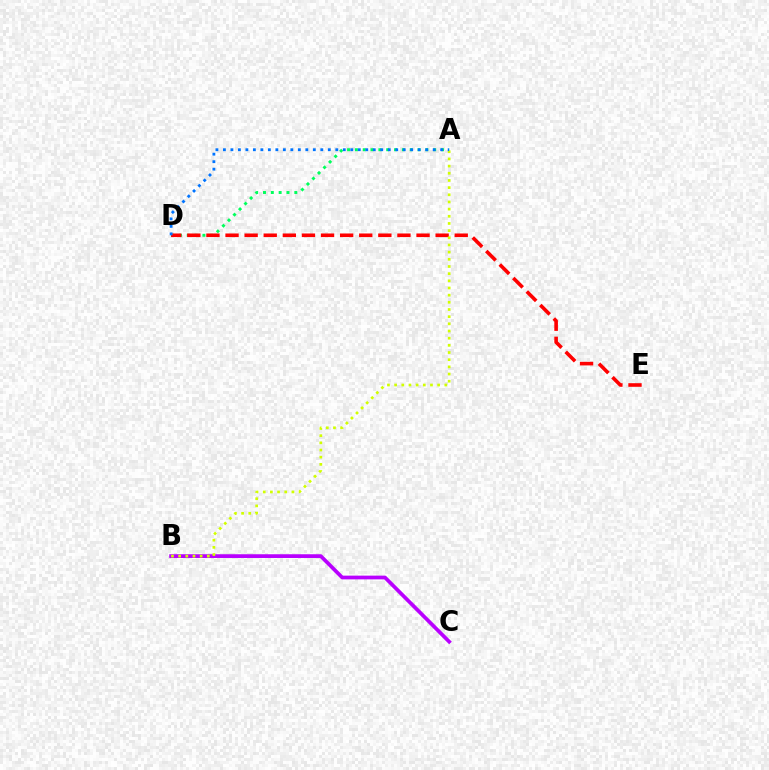{('A', 'D'): [{'color': '#00ff5c', 'line_style': 'dotted', 'thickness': 2.13}, {'color': '#0074ff', 'line_style': 'dotted', 'thickness': 2.04}], ('D', 'E'): [{'color': '#ff0000', 'line_style': 'dashed', 'thickness': 2.59}], ('B', 'C'): [{'color': '#b900ff', 'line_style': 'solid', 'thickness': 2.69}], ('A', 'B'): [{'color': '#d1ff00', 'line_style': 'dotted', 'thickness': 1.95}]}